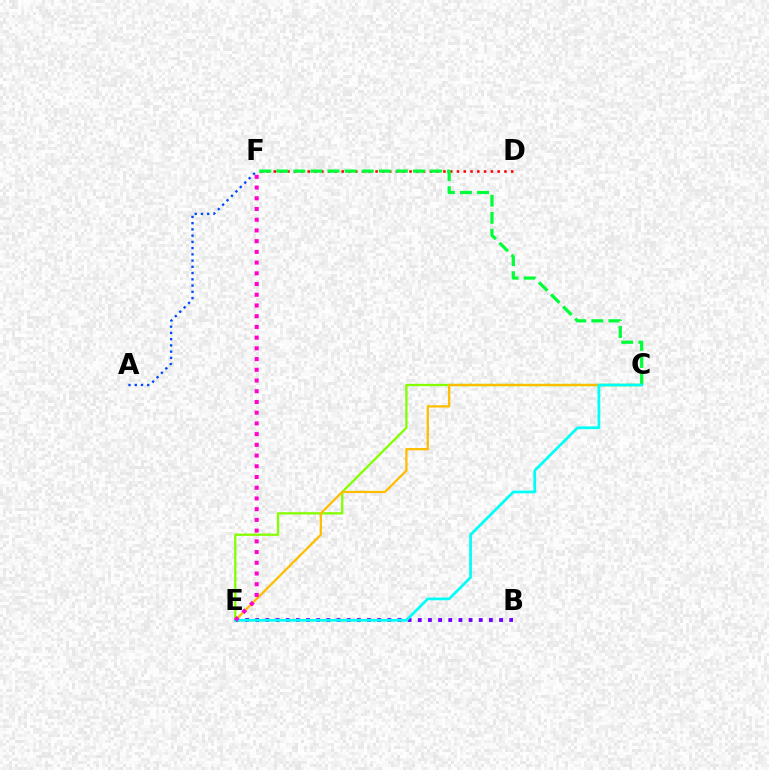{('C', 'E'): [{'color': '#84ff00', 'line_style': 'solid', 'thickness': 1.65}, {'color': '#ffbd00', 'line_style': 'solid', 'thickness': 1.63}, {'color': '#00fff6', 'line_style': 'solid', 'thickness': 1.98}], ('D', 'F'): [{'color': '#ff0000', 'line_style': 'dotted', 'thickness': 1.84}], ('C', 'F'): [{'color': '#00ff39', 'line_style': 'dashed', 'thickness': 2.32}], ('B', 'E'): [{'color': '#7200ff', 'line_style': 'dotted', 'thickness': 2.76}], ('E', 'F'): [{'color': '#ff00cf', 'line_style': 'dotted', 'thickness': 2.91}], ('A', 'F'): [{'color': '#004bff', 'line_style': 'dotted', 'thickness': 1.7}]}